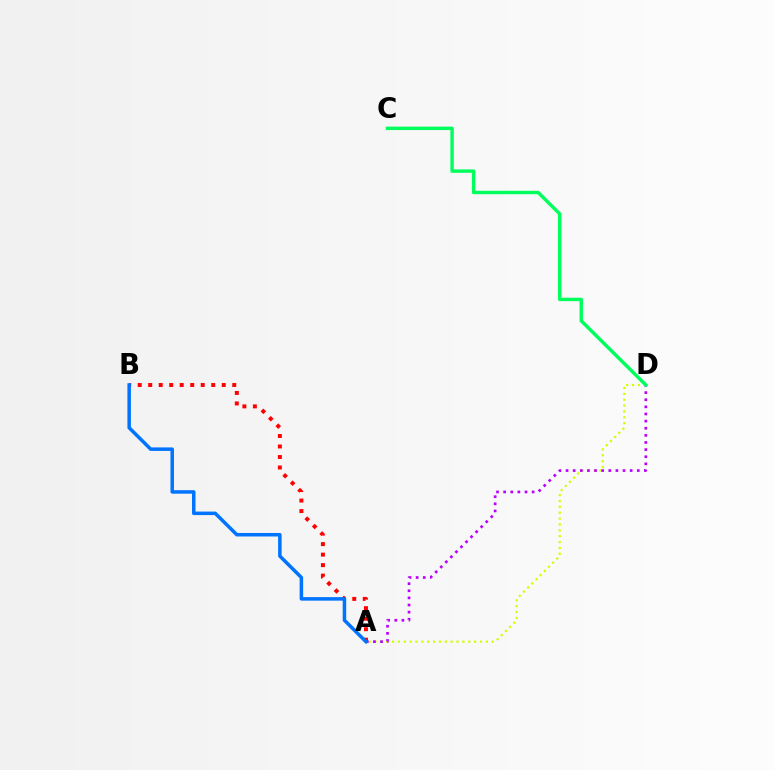{('A', 'D'): [{'color': '#d1ff00', 'line_style': 'dotted', 'thickness': 1.59}, {'color': '#b900ff', 'line_style': 'dotted', 'thickness': 1.94}], ('A', 'B'): [{'color': '#ff0000', 'line_style': 'dotted', 'thickness': 2.85}, {'color': '#0074ff', 'line_style': 'solid', 'thickness': 2.53}], ('C', 'D'): [{'color': '#00ff5c', 'line_style': 'solid', 'thickness': 2.47}]}